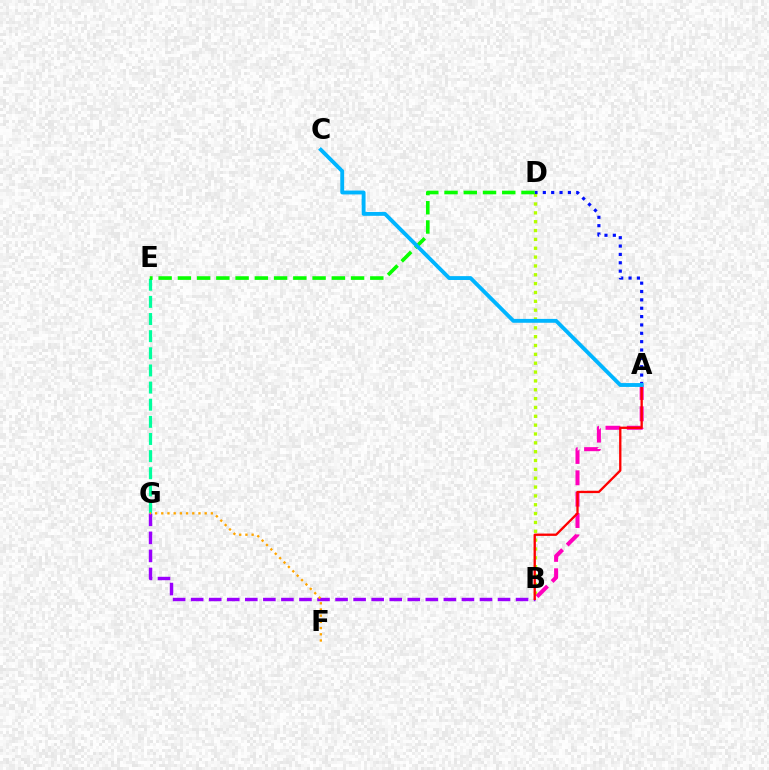{('E', 'G'): [{'color': '#00ff9d', 'line_style': 'dashed', 'thickness': 2.33}], ('B', 'D'): [{'color': '#b3ff00', 'line_style': 'dotted', 'thickness': 2.4}], ('B', 'G'): [{'color': '#9b00ff', 'line_style': 'dashed', 'thickness': 2.45}], ('A', 'D'): [{'color': '#0010ff', 'line_style': 'dotted', 'thickness': 2.27}], ('D', 'E'): [{'color': '#08ff00', 'line_style': 'dashed', 'thickness': 2.61}], ('F', 'G'): [{'color': '#ffa500', 'line_style': 'dotted', 'thickness': 1.68}], ('A', 'B'): [{'color': '#ff00bd', 'line_style': 'dashed', 'thickness': 2.9}, {'color': '#ff0000', 'line_style': 'solid', 'thickness': 1.67}], ('A', 'C'): [{'color': '#00b5ff', 'line_style': 'solid', 'thickness': 2.78}]}